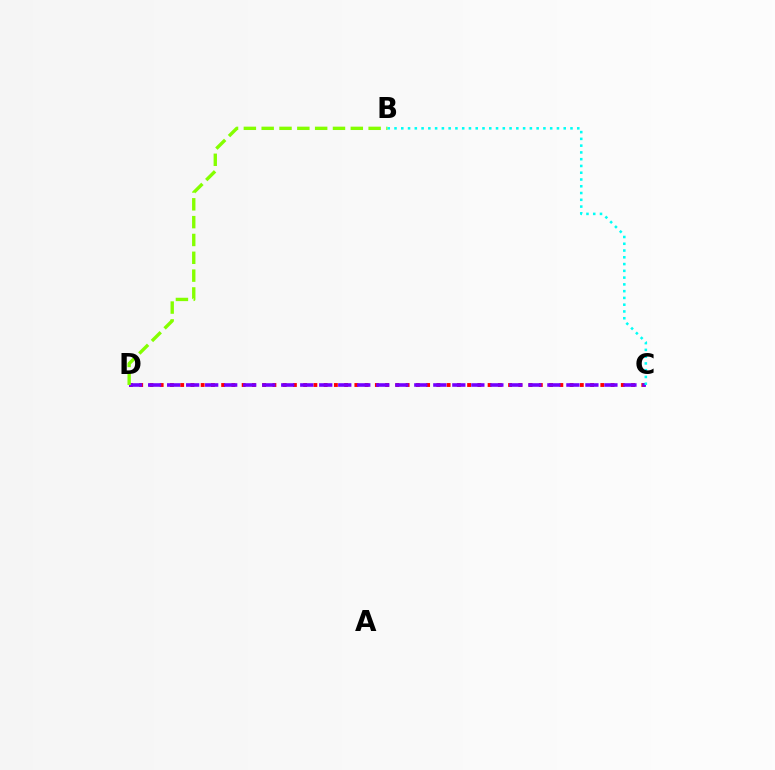{('C', 'D'): [{'color': '#ff0000', 'line_style': 'dotted', 'thickness': 2.78}, {'color': '#7200ff', 'line_style': 'dashed', 'thickness': 2.58}], ('B', 'D'): [{'color': '#84ff00', 'line_style': 'dashed', 'thickness': 2.42}], ('B', 'C'): [{'color': '#00fff6', 'line_style': 'dotted', 'thickness': 1.84}]}